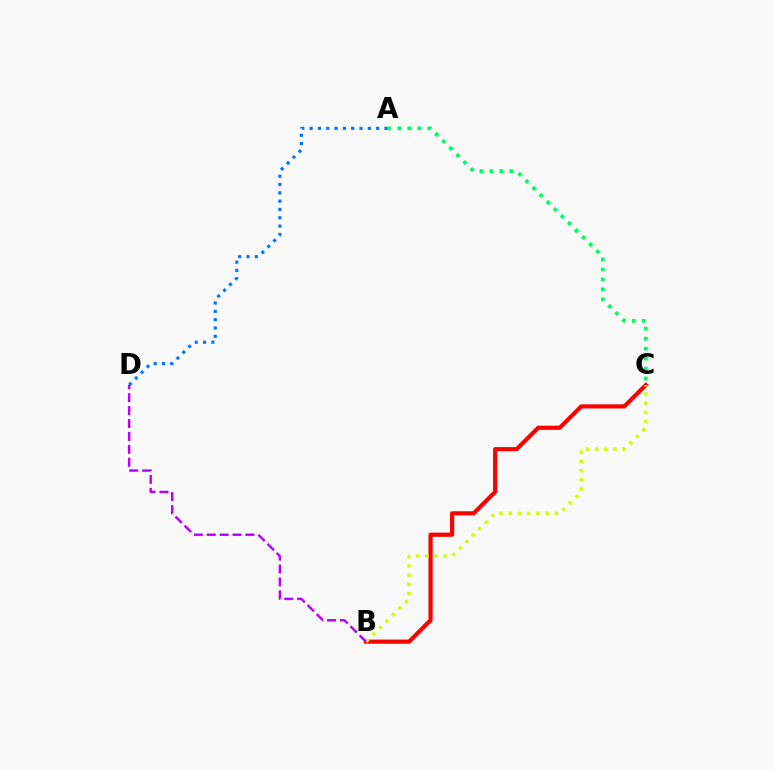{('A', 'C'): [{'color': '#00ff5c', 'line_style': 'dotted', 'thickness': 2.71}], ('B', 'C'): [{'color': '#ff0000', 'line_style': 'solid', 'thickness': 3.0}, {'color': '#d1ff00', 'line_style': 'dotted', 'thickness': 2.5}], ('A', 'D'): [{'color': '#0074ff', 'line_style': 'dotted', 'thickness': 2.26}], ('B', 'D'): [{'color': '#b900ff', 'line_style': 'dashed', 'thickness': 1.75}]}